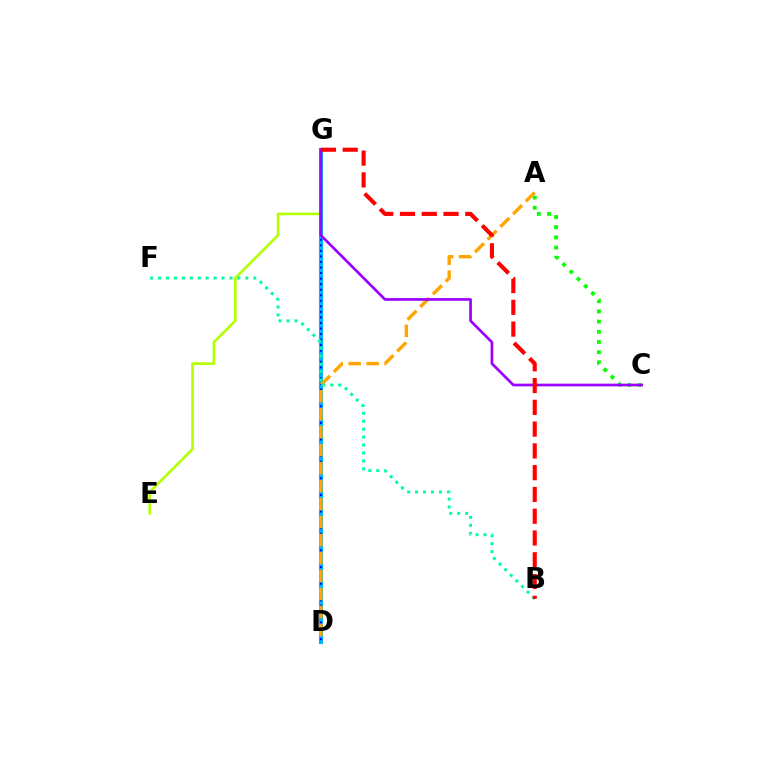{('D', 'G'): [{'color': '#ff00bd', 'line_style': 'dashed', 'thickness': 1.8}, {'color': '#00b5ff', 'line_style': 'solid', 'thickness': 2.94}, {'color': '#0010ff', 'line_style': 'dotted', 'thickness': 1.51}], ('E', 'G'): [{'color': '#b3ff00', 'line_style': 'solid', 'thickness': 1.89}], ('A', 'C'): [{'color': '#08ff00', 'line_style': 'dotted', 'thickness': 2.77}], ('A', 'D'): [{'color': '#ffa500', 'line_style': 'dashed', 'thickness': 2.44}], ('C', 'G'): [{'color': '#9b00ff', 'line_style': 'solid', 'thickness': 1.94}], ('B', 'F'): [{'color': '#00ff9d', 'line_style': 'dotted', 'thickness': 2.16}], ('B', 'G'): [{'color': '#ff0000', 'line_style': 'dashed', 'thickness': 2.96}]}